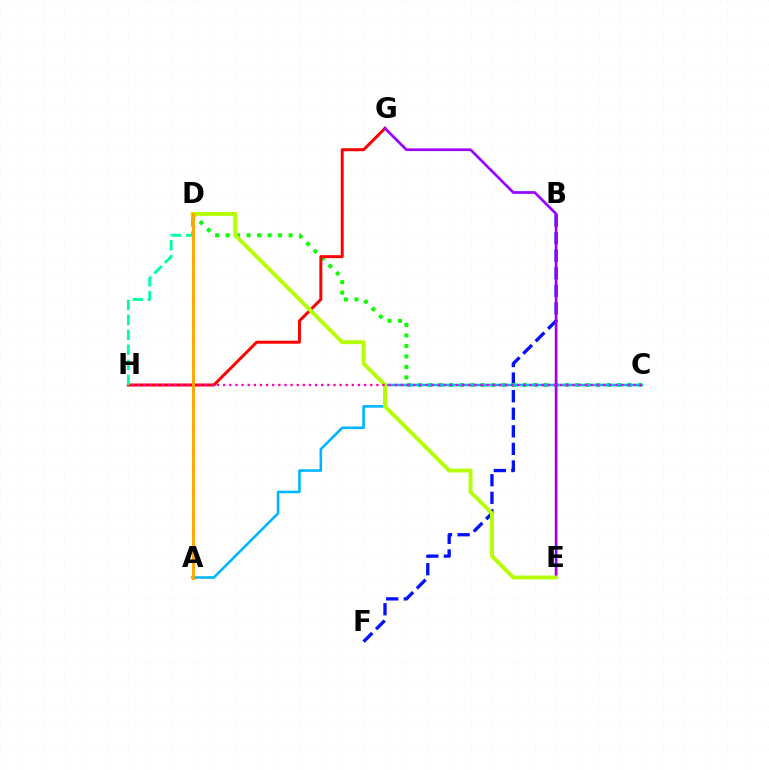{('B', 'F'): [{'color': '#0010ff', 'line_style': 'dashed', 'thickness': 2.39}], ('C', 'D'): [{'color': '#08ff00', 'line_style': 'dotted', 'thickness': 2.85}], ('G', 'H'): [{'color': '#ff0000', 'line_style': 'solid', 'thickness': 2.14}], ('A', 'C'): [{'color': '#00b5ff', 'line_style': 'solid', 'thickness': 1.87}], ('E', 'G'): [{'color': '#9b00ff', 'line_style': 'solid', 'thickness': 1.95}], ('D', 'E'): [{'color': '#b3ff00', 'line_style': 'solid', 'thickness': 2.78}], ('D', 'H'): [{'color': '#00ff9d', 'line_style': 'dashed', 'thickness': 2.03}], ('C', 'H'): [{'color': '#ff00bd', 'line_style': 'dotted', 'thickness': 1.66}], ('A', 'D'): [{'color': '#ffa500', 'line_style': 'solid', 'thickness': 2.11}]}